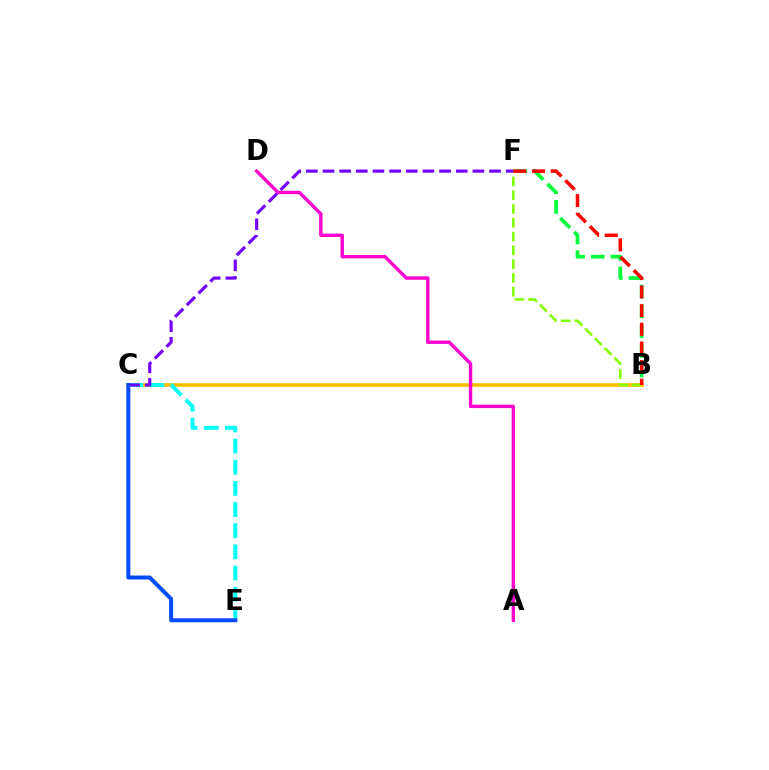{('B', 'F'): [{'color': '#00ff39', 'line_style': 'dashed', 'thickness': 2.68}, {'color': '#84ff00', 'line_style': 'dashed', 'thickness': 1.87}, {'color': '#ff0000', 'line_style': 'dashed', 'thickness': 2.53}], ('B', 'C'): [{'color': '#ffbd00', 'line_style': 'solid', 'thickness': 2.62}], ('C', 'E'): [{'color': '#00fff6', 'line_style': 'dashed', 'thickness': 2.87}, {'color': '#004bff', 'line_style': 'solid', 'thickness': 2.85}], ('C', 'F'): [{'color': '#7200ff', 'line_style': 'dashed', 'thickness': 2.26}], ('A', 'D'): [{'color': '#ff00cf', 'line_style': 'solid', 'thickness': 2.45}]}